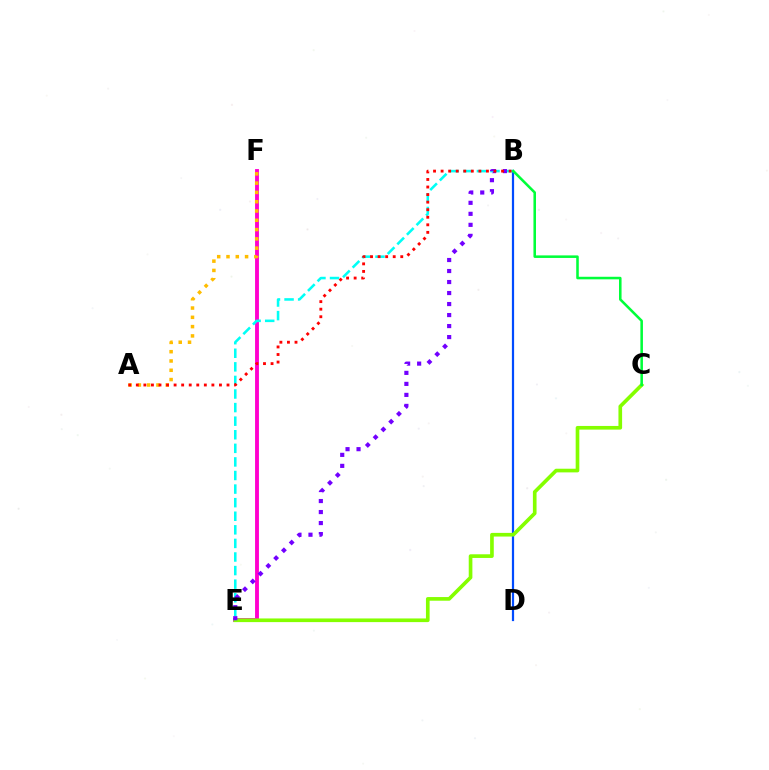{('E', 'F'): [{'color': '#ff00cf', 'line_style': 'solid', 'thickness': 2.78}], ('B', 'D'): [{'color': '#004bff', 'line_style': 'solid', 'thickness': 1.59}], ('C', 'E'): [{'color': '#84ff00', 'line_style': 'solid', 'thickness': 2.64}], ('B', 'E'): [{'color': '#00fff6', 'line_style': 'dashed', 'thickness': 1.85}, {'color': '#7200ff', 'line_style': 'dotted', 'thickness': 2.99}], ('B', 'C'): [{'color': '#00ff39', 'line_style': 'solid', 'thickness': 1.84}], ('A', 'F'): [{'color': '#ffbd00', 'line_style': 'dotted', 'thickness': 2.52}], ('A', 'B'): [{'color': '#ff0000', 'line_style': 'dotted', 'thickness': 2.05}]}